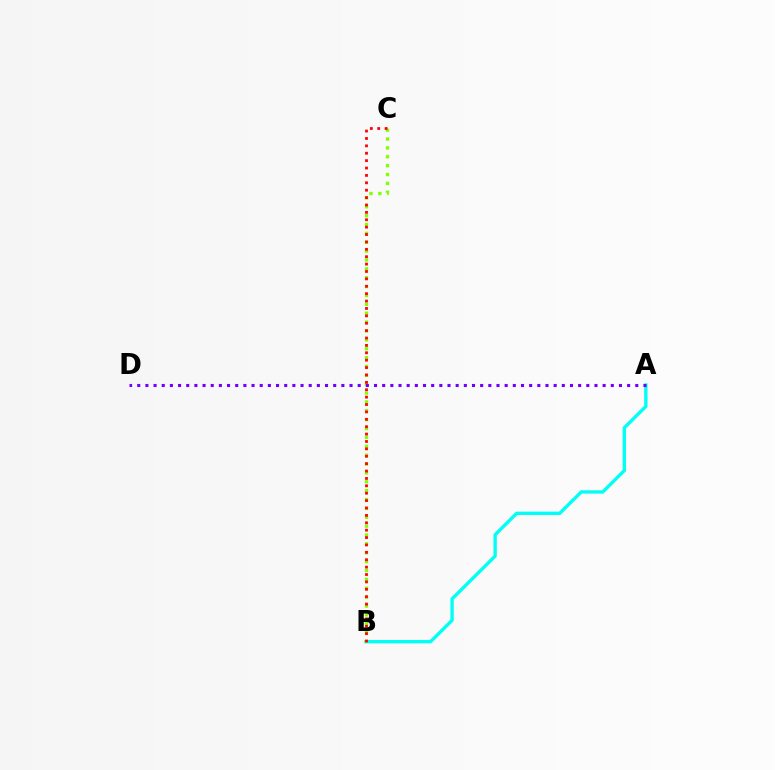{('A', 'B'): [{'color': '#00fff6', 'line_style': 'solid', 'thickness': 2.41}], ('B', 'C'): [{'color': '#84ff00', 'line_style': 'dotted', 'thickness': 2.41}, {'color': '#ff0000', 'line_style': 'dotted', 'thickness': 2.01}], ('A', 'D'): [{'color': '#7200ff', 'line_style': 'dotted', 'thickness': 2.22}]}